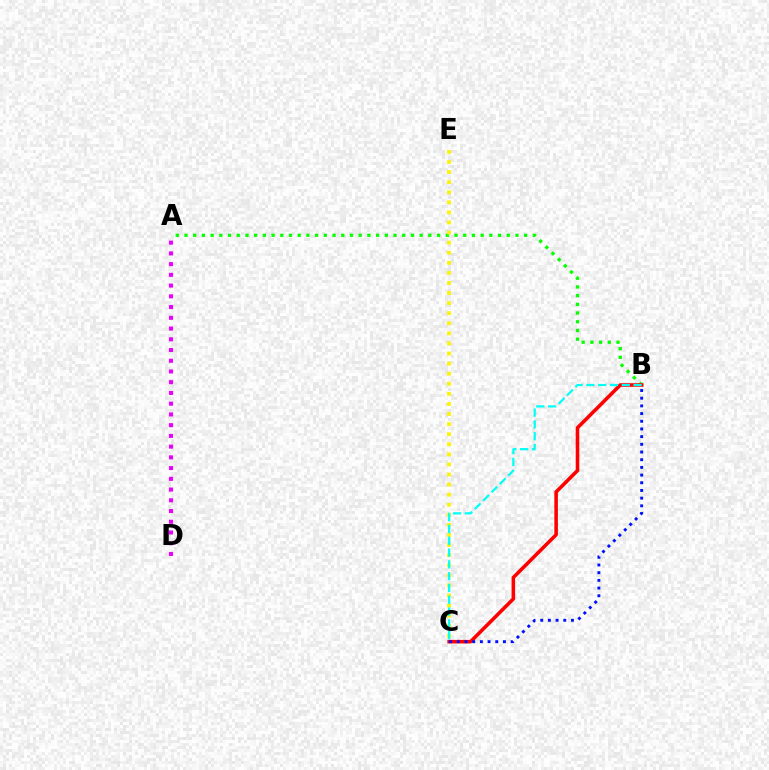{('A', 'D'): [{'color': '#ee00ff', 'line_style': 'dotted', 'thickness': 2.92}], ('A', 'B'): [{'color': '#08ff00', 'line_style': 'dotted', 'thickness': 2.37}], ('C', 'E'): [{'color': '#fcf500', 'line_style': 'dotted', 'thickness': 2.74}], ('B', 'C'): [{'color': '#ff0000', 'line_style': 'solid', 'thickness': 2.57}, {'color': '#0010ff', 'line_style': 'dotted', 'thickness': 2.09}, {'color': '#00fff6', 'line_style': 'dashed', 'thickness': 1.6}]}